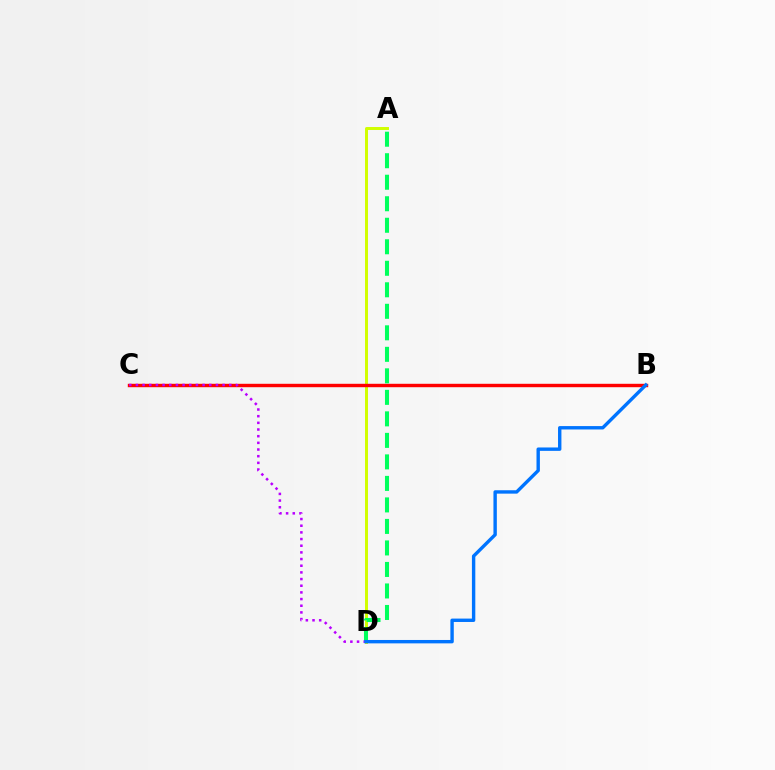{('A', 'D'): [{'color': '#d1ff00', 'line_style': 'solid', 'thickness': 2.14}, {'color': '#00ff5c', 'line_style': 'dashed', 'thickness': 2.92}], ('B', 'C'): [{'color': '#ff0000', 'line_style': 'solid', 'thickness': 2.46}], ('C', 'D'): [{'color': '#b900ff', 'line_style': 'dotted', 'thickness': 1.81}], ('B', 'D'): [{'color': '#0074ff', 'line_style': 'solid', 'thickness': 2.44}]}